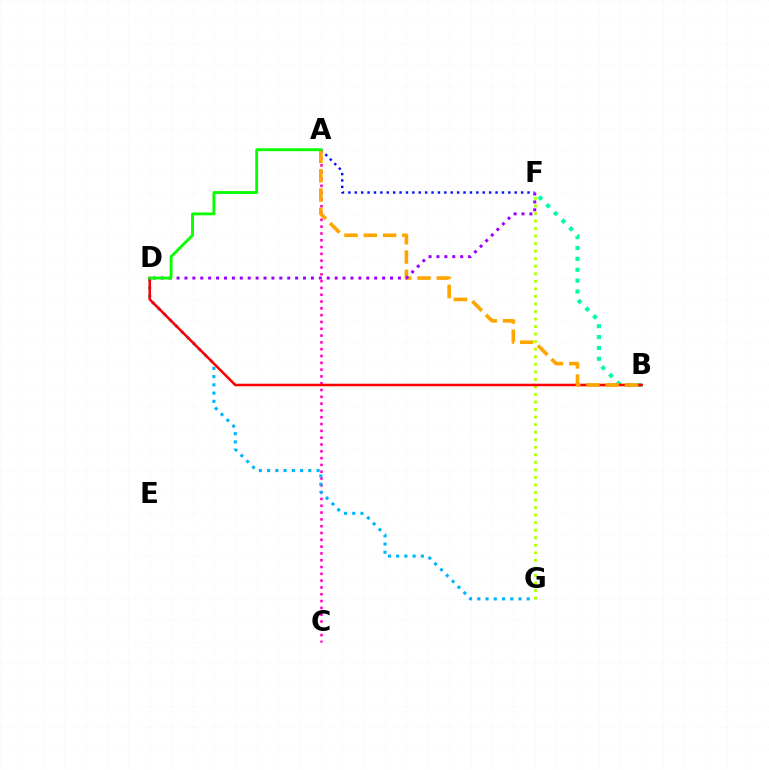{('A', 'C'): [{'color': '#ff00bd', 'line_style': 'dotted', 'thickness': 1.85}], ('D', 'G'): [{'color': '#00b5ff', 'line_style': 'dotted', 'thickness': 2.24}], ('B', 'F'): [{'color': '#00ff9d', 'line_style': 'dotted', 'thickness': 2.96}], ('F', 'G'): [{'color': '#b3ff00', 'line_style': 'dotted', 'thickness': 2.05}], ('B', 'D'): [{'color': '#ff0000', 'line_style': 'solid', 'thickness': 1.84}], ('A', 'F'): [{'color': '#0010ff', 'line_style': 'dotted', 'thickness': 1.74}], ('A', 'B'): [{'color': '#ffa500', 'line_style': 'dashed', 'thickness': 2.62}], ('D', 'F'): [{'color': '#9b00ff', 'line_style': 'dotted', 'thickness': 2.15}], ('A', 'D'): [{'color': '#08ff00', 'line_style': 'solid', 'thickness': 2.05}]}